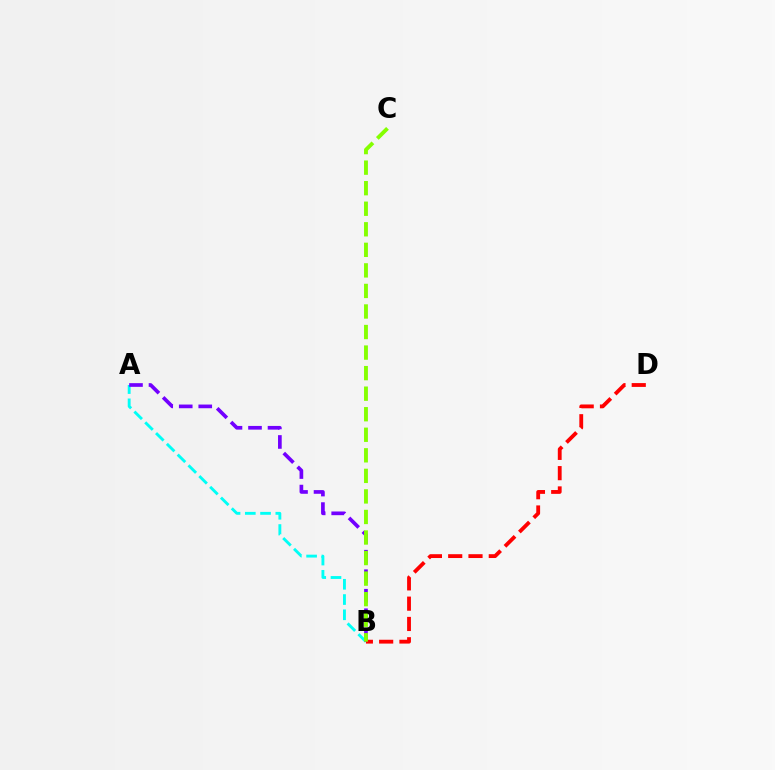{('A', 'B'): [{'color': '#00fff6', 'line_style': 'dashed', 'thickness': 2.07}, {'color': '#7200ff', 'line_style': 'dashed', 'thickness': 2.65}], ('B', 'D'): [{'color': '#ff0000', 'line_style': 'dashed', 'thickness': 2.76}], ('B', 'C'): [{'color': '#84ff00', 'line_style': 'dashed', 'thickness': 2.79}]}